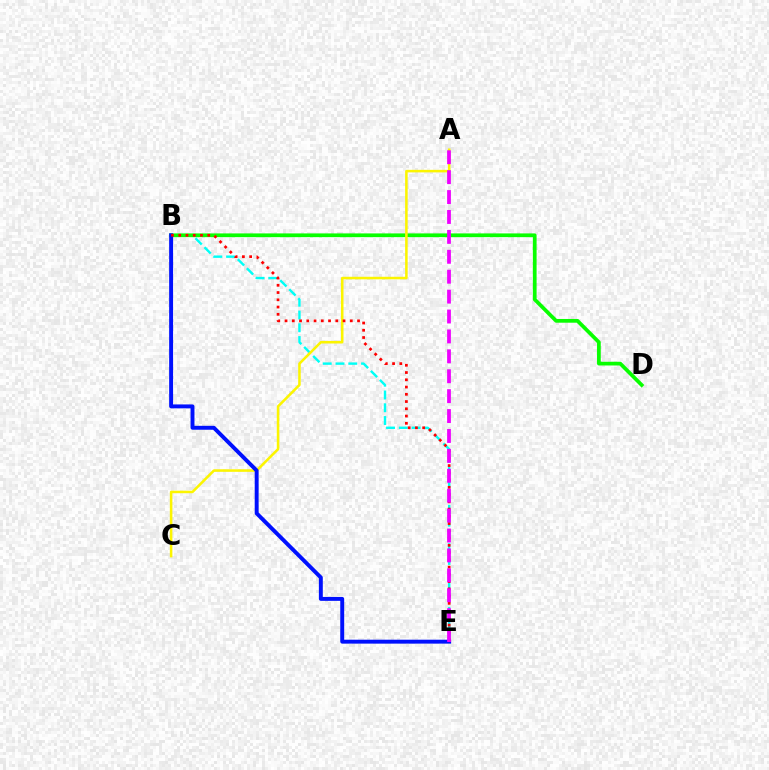{('B', 'E'): [{'color': '#00fff6', 'line_style': 'dashed', 'thickness': 1.73}, {'color': '#0010ff', 'line_style': 'solid', 'thickness': 2.83}, {'color': '#ff0000', 'line_style': 'dotted', 'thickness': 1.97}], ('B', 'D'): [{'color': '#08ff00', 'line_style': 'solid', 'thickness': 2.69}], ('A', 'C'): [{'color': '#fcf500', 'line_style': 'solid', 'thickness': 1.83}], ('A', 'E'): [{'color': '#ee00ff', 'line_style': 'dashed', 'thickness': 2.7}]}